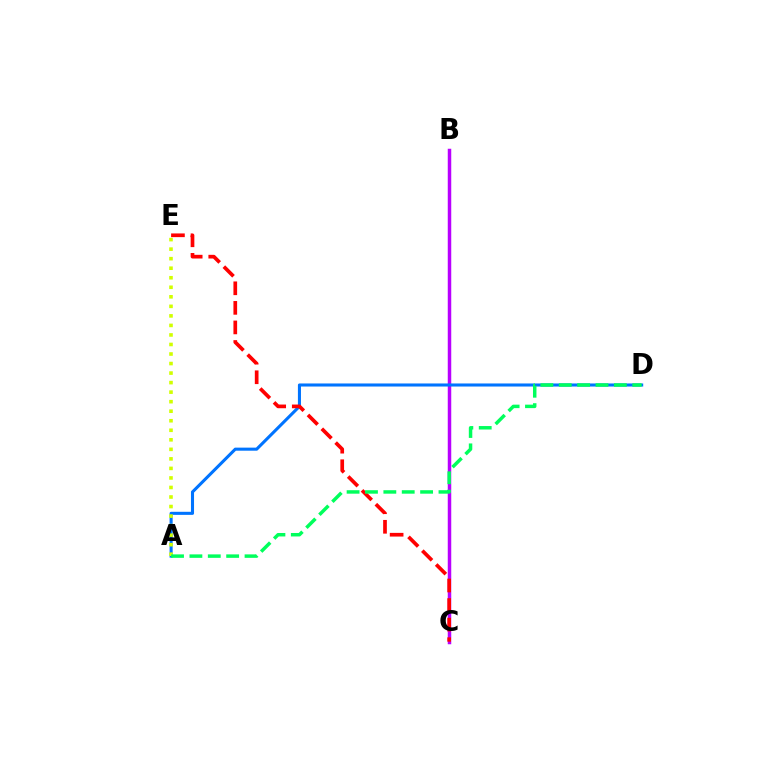{('B', 'C'): [{'color': '#b900ff', 'line_style': 'solid', 'thickness': 2.51}], ('A', 'D'): [{'color': '#0074ff', 'line_style': 'solid', 'thickness': 2.21}, {'color': '#00ff5c', 'line_style': 'dashed', 'thickness': 2.5}], ('A', 'E'): [{'color': '#d1ff00', 'line_style': 'dotted', 'thickness': 2.59}], ('C', 'E'): [{'color': '#ff0000', 'line_style': 'dashed', 'thickness': 2.66}]}